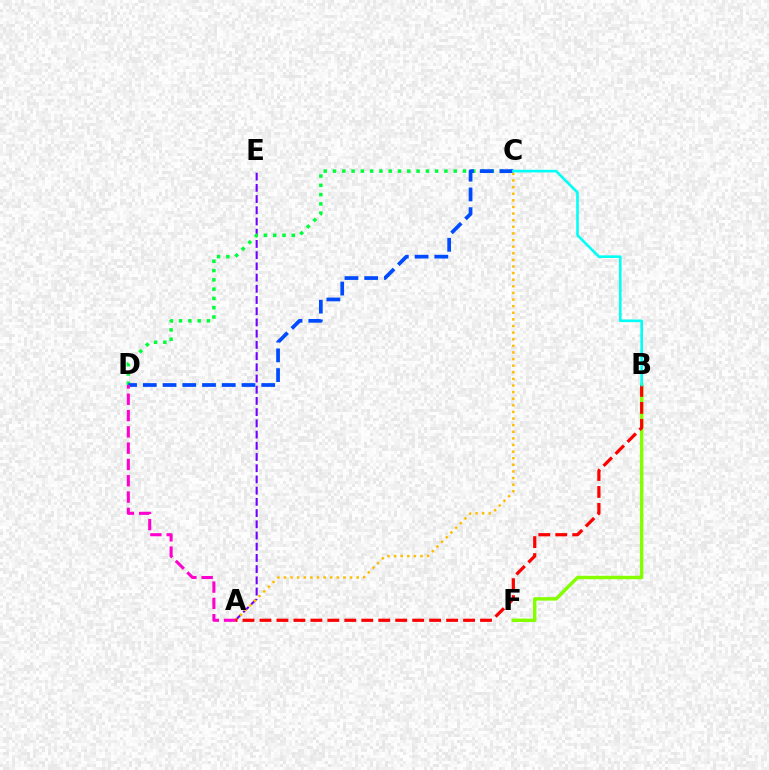{('A', 'E'): [{'color': '#7200ff', 'line_style': 'dashed', 'thickness': 1.52}], ('C', 'D'): [{'color': '#00ff39', 'line_style': 'dotted', 'thickness': 2.52}, {'color': '#004bff', 'line_style': 'dashed', 'thickness': 2.68}], ('B', 'F'): [{'color': '#84ff00', 'line_style': 'solid', 'thickness': 2.48}], ('A', 'C'): [{'color': '#ffbd00', 'line_style': 'dotted', 'thickness': 1.8}], ('A', 'B'): [{'color': '#ff0000', 'line_style': 'dashed', 'thickness': 2.3}], ('A', 'D'): [{'color': '#ff00cf', 'line_style': 'dashed', 'thickness': 2.21}], ('B', 'C'): [{'color': '#00fff6', 'line_style': 'solid', 'thickness': 1.87}]}